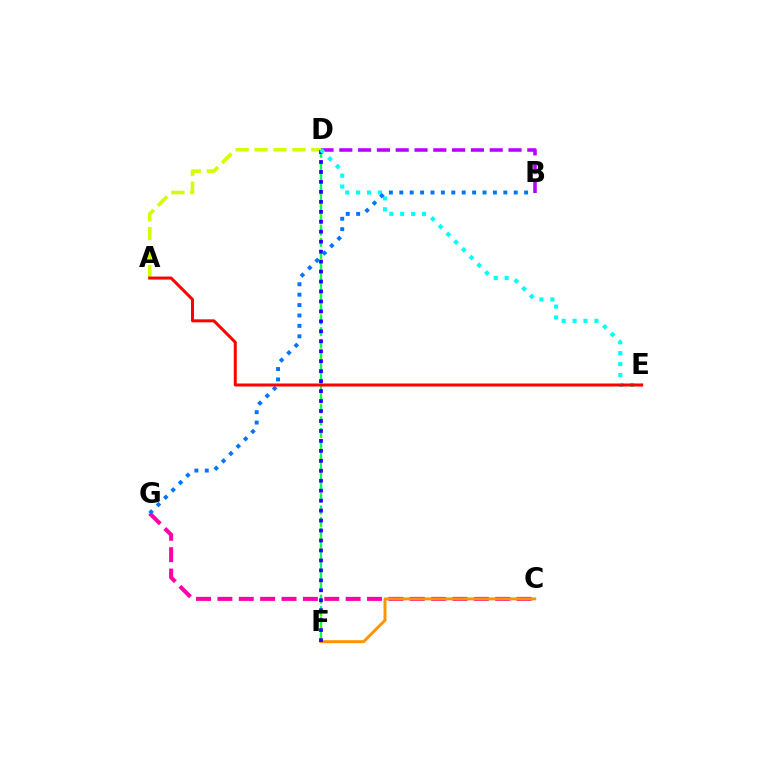{('D', 'F'): [{'color': '#3dff00', 'line_style': 'dashed', 'thickness': 1.73}, {'color': '#00ff5c', 'line_style': 'dashed', 'thickness': 1.51}, {'color': '#2500ff', 'line_style': 'dotted', 'thickness': 2.71}], ('B', 'D'): [{'color': '#b900ff', 'line_style': 'dashed', 'thickness': 2.55}], ('C', 'G'): [{'color': '#ff00ac', 'line_style': 'dashed', 'thickness': 2.9}], ('C', 'F'): [{'color': '#ff9400', 'line_style': 'solid', 'thickness': 2.12}], ('A', 'D'): [{'color': '#d1ff00', 'line_style': 'dashed', 'thickness': 2.57}], ('D', 'E'): [{'color': '#00fff6', 'line_style': 'dotted', 'thickness': 2.97}], ('B', 'G'): [{'color': '#0074ff', 'line_style': 'dotted', 'thickness': 2.83}], ('A', 'E'): [{'color': '#ff0000', 'line_style': 'solid', 'thickness': 2.16}]}